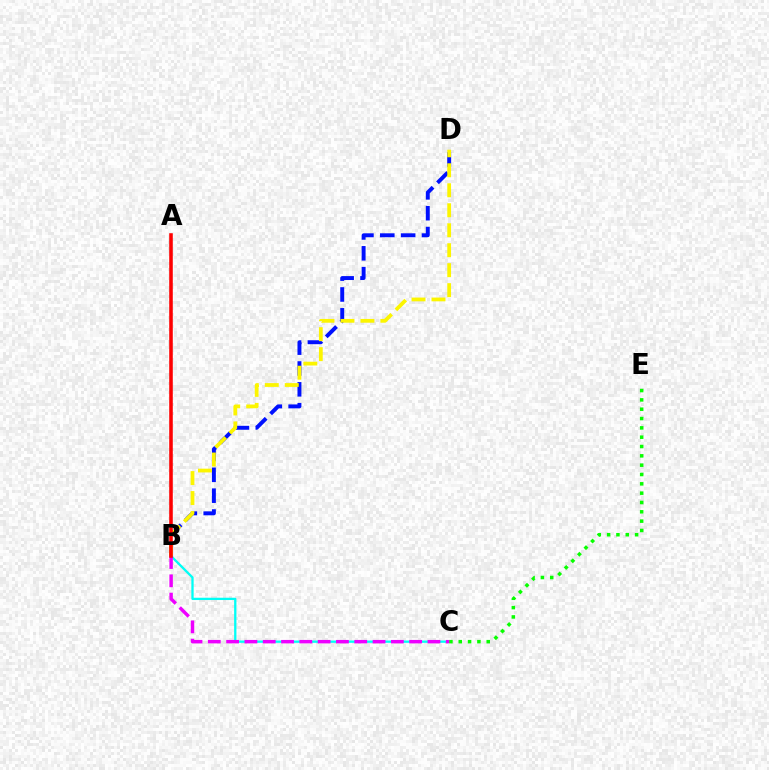{('B', 'D'): [{'color': '#0010ff', 'line_style': 'dashed', 'thickness': 2.83}, {'color': '#fcf500', 'line_style': 'dashed', 'thickness': 2.71}], ('B', 'C'): [{'color': '#00fff6', 'line_style': 'solid', 'thickness': 1.65}, {'color': '#ee00ff', 'line_style': 'dashed', 'thickness': 2.49}], ('C', 'E'): [{'color': '#08ff00', 'line_style': 'dotted', 'thickness': 2.53}], ('A', 'B'): [{'color': '#ff0000', 'line_style': 'solid', 'thickness': 2.57}]}